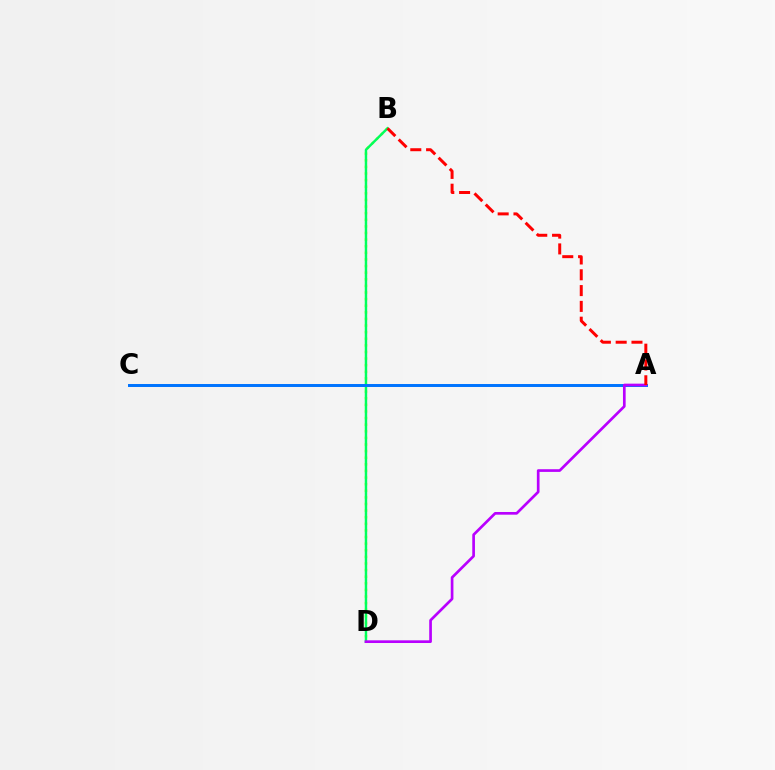{('B', 'D'): [{'color': '#d1ff00', 'line_style': 'dotted', 'thickness': 1.8}, {'color': '#00ff5c', 'line_style': 'solid', 'thickness': 1.75}], ('A', 'C'): [{'color': '#0074ff', 'line_style': 'solid', 'thickness': 2.14}], ('A', 'D'): [{'color': '#b900ff', 'line_style': 'solid', 'thickness': 1.93}], ('A', 'B'): [{'color': '#ff0000', 'line_style': 'dashed', 'thickness': 2.15}]}